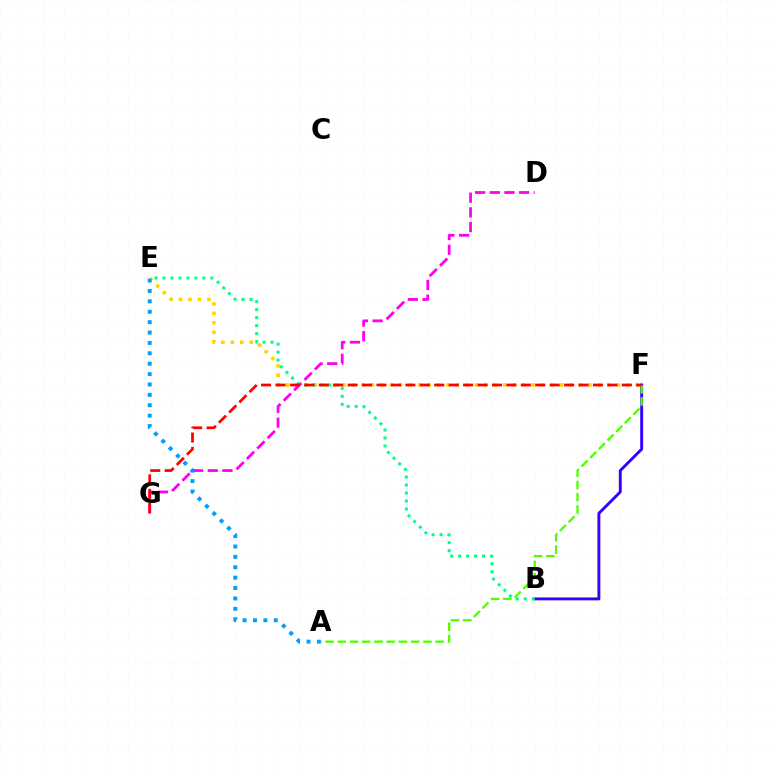{('B', 'F'): [{'color': '#3700ff', 'line_style': 'solid', 'thickness': 2.09}], ('E', 'F'): [{'color': '#ffd500', 'line_style': 'dotted', 'thickness': 2.57}], ('A', 'E'): [{'color': '#009eff', 'line_style': 'dotted', 'thickness': 2.82}], ('B', 'E'): [{'color': '#00ff86', 'line_style': 'dotted', 'thickness': 2.17}], ('A', 'F'): [{'color': '#4fff00', 'line_style': 'dashed', 'thickness': 1.66}], ('D', 'G'): [{'color': '#ff00ed', 'line_style': 'dashed', 'thickness': 2.0}], ('F', 'G'): [{'color': '#ff0000', 'line_style': 'dashed', 'thickness': 1.96}]}